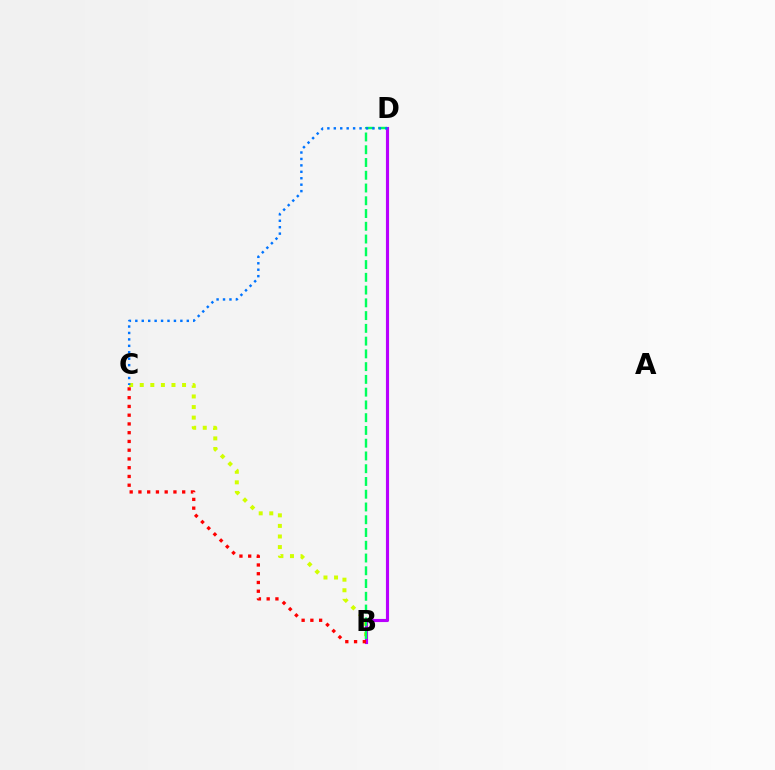{('B', 'C'): [{'color': '#d1ff00', 'line_style': 'dotted', 'thickness': 2.87}, {'color': '#ff0000', 'line_style': 'dotted', 'thickness': 2.38}], ('B', 'D'): [{'color': '#b900ff', 'line_style': 'solid', 'thickness': 2.25}, {'color': '#00ff5c', 'line_style': 'dashed', 'thickness': 1.73}], ('C', 'D'): [{'color': '#0074ff', 'line_style': 'dotted', 'thickness': 1.75}]}